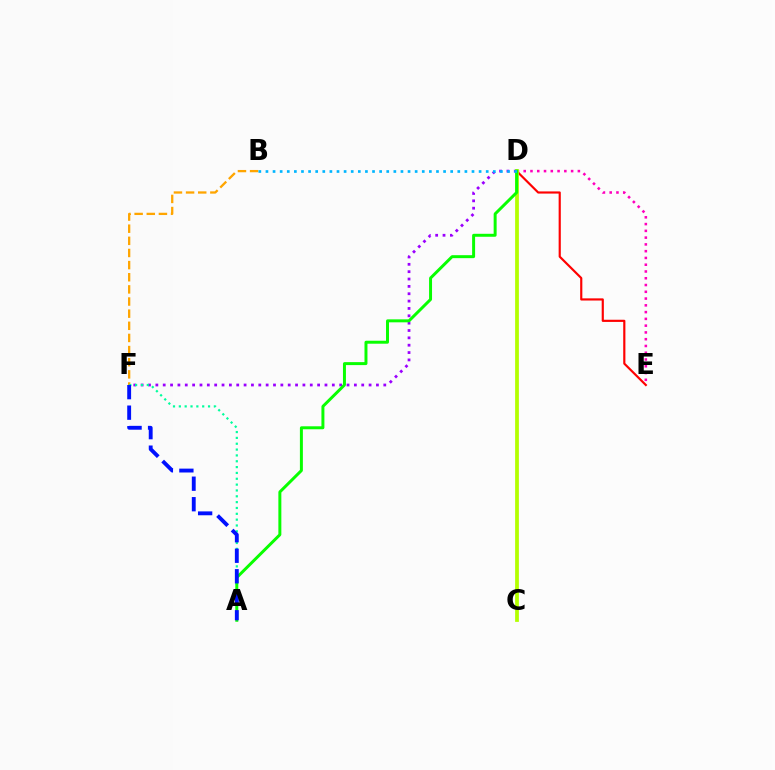{('D', 'F'): [{'color': '#9b00ff', 'line_style': 'dotted', 'thickness': 2.0}], ('D', 'E'): [{'color': '#ff00bd', 'line_style': 'dotted', 'thickness': 1.84}, {'color': '#ff0000', 'line_style': 'solid', 'thickness': 1.56}], ('C', 'D'): [{'color': '#b3ff00', 'line_style': 'solid', 'thickness': 2.71}], ('B', 'F'): [{'color': '#ffa500', 'line_style': 'dashed', 'thickness': 1.65}], ('A', 'F'): [{'color': '#00ff9d', 'line_style': 'dotted', 'thickness': 1.59}, {'color': '#0010ff', 'line_style': 'dashed', 'thickness': 2.79}], ('A', 'D'): [{'color': '#08ff00', 'line_style': 'solid', 'thickness': 2.14}], ('B', 'D'): [{'color': '#00b5ff', 'line_style': 'dotted', 'thickness': 1.93}]}